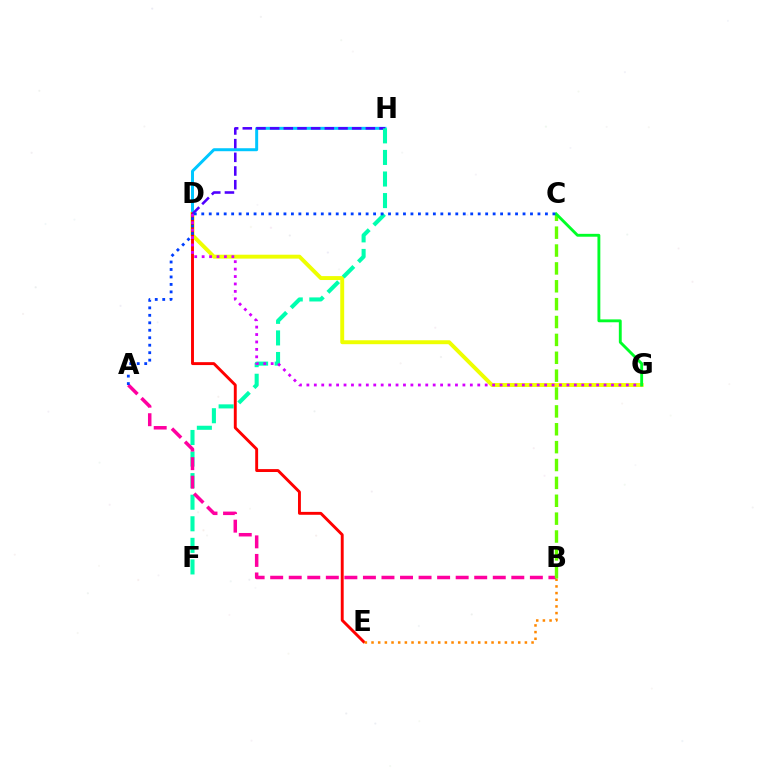{('D', 'H'): [{'color': '#00c7ff', 'line_style': 'solid', 'thickness': 2.15}, {'color': '#4f00ff', 'line_style': 'dashed', 'thickness': 1.86}], ('D', 'G'): [{'color': '#eeff00', 'line_style': 'solid', 'thickness': 2.82}, {'color': '#d600ff', 'line_style': 'dotted', 'thickness': 2.02}], ('D', 'E'): [{'color': '#ff0000', 'line_style': 'solid', 'thickness': 2.09}], ('F', 'H'): [{'color': '#00ffaf', 'line_style': 'dashed', 'thickness': 2.93}], ('B', 'E'): [{'color': '#ff8800', 'line_style': 'dotted', 'thickness': 1.81}], ('A', 'B'): [{'color': '#ff00a0', 'line_style': 'dashed', 'thickness': 2.52}], ('B', 'C'): [{'color': '#66ff00', 'line_style': 'dashed', 'thickness': 2.43}], ('C', 'G'): [{'color': '#00ff27', 'line_style': 'solid', 'thickness': 2.07}], ('A', 'C'): [{'color': '#003fff', 'line_style': 'dotted', 'thickness': 2.03}]}